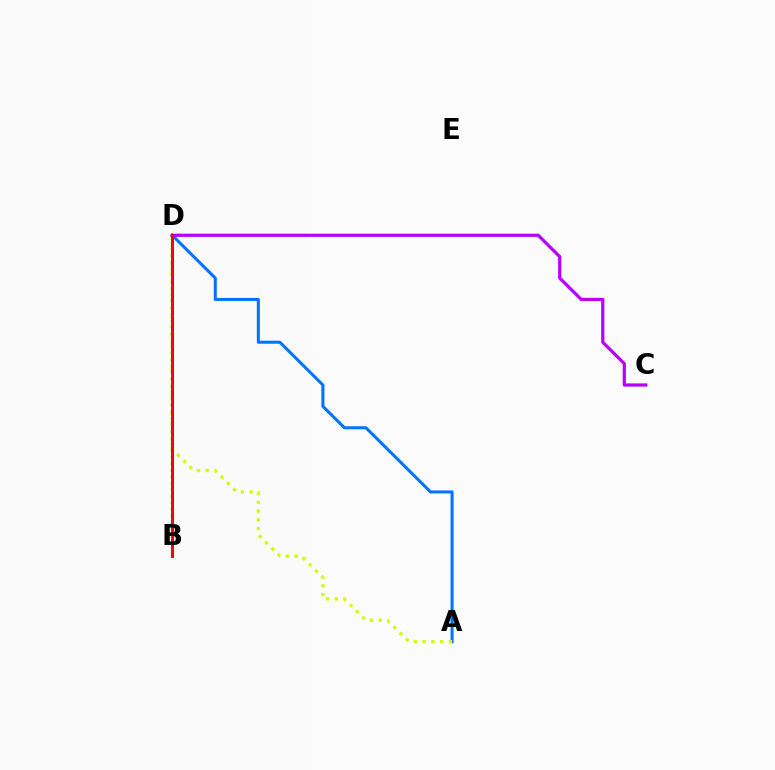{('A', 'D'): [{'color': '#0074ff', 'line_style': 'solid', 'thickness': 2.19}, {'color': '#d1ff00', 'line_style': 'dotted', 'thickness': 2.39}], ('B', 'D'): [{'color': '#00ff5c', 'line_style': 'dotted', 'thickness': 1.77}, {'color': '#ff0000', 'line_style': 'solid', 'thickness': 2.14}], ('C', 'D'): [{'color': '#b900ff', 'line_style': 'solid', 'thickness': 2.32}]}